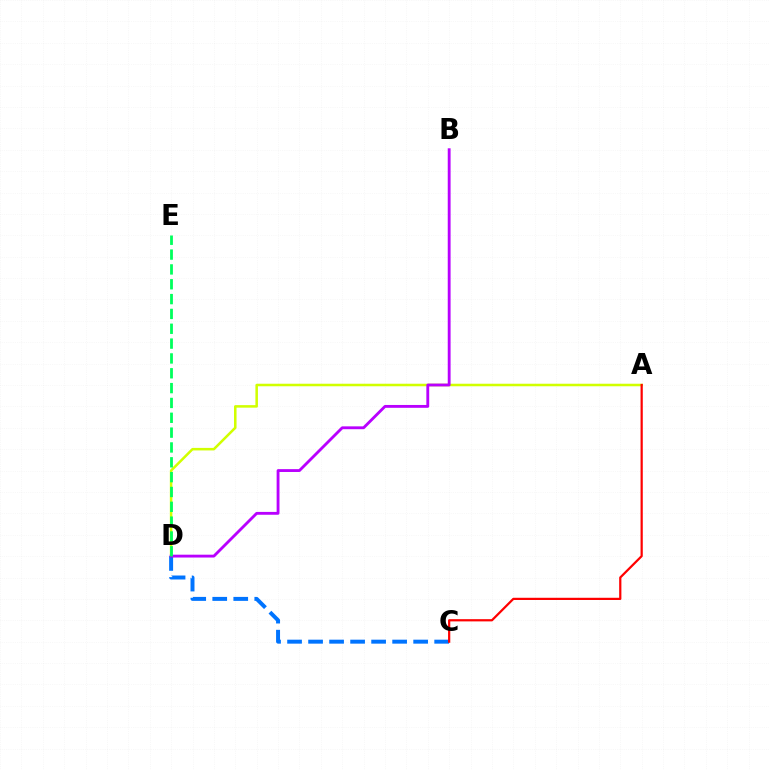{('A', 'D'): [{'color': '#d1ff00', 'line_style': 'solid', 'thickness': 1.82}], ('C', 'D'): [{'color': '#0074ff', 'line_style': 'dashed', 'thickness': 2.85}], ('B', 'D'): [{'color': '#b900ff', 'line_style': 'solid', 'thickness': 2.05}], ('D', 'E'): [{'color': '#00ff5c', 'line_style': 'dashed', 'thickness': 2.02}], ('A', 'C'): [{'color': '#ff0000', 'line_style': 'solid', 'thickness': 1.6}]}